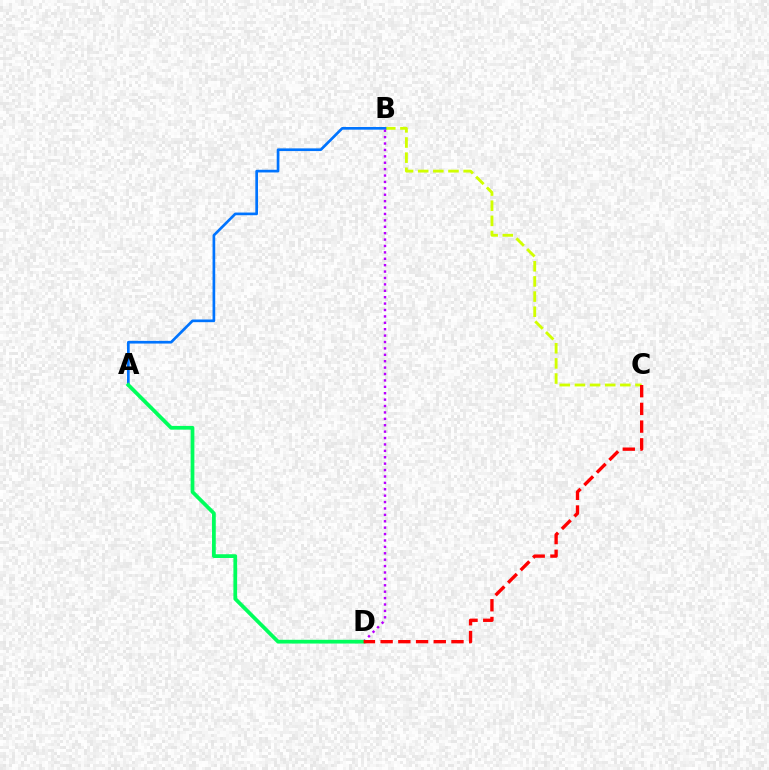{('B', 'C'): [{'color': '#d1ff00', 'line_style': 'dashed', 'thickness': 2.06}], ('A', 'B'): [{'color': '#0074ff', 'line_style': 'solid', 'thickness': 1.93}], ('B', 'D'): [{'color': '#b900ff', 'line_style': 'dotted', 'thickness': 1.74}], ('A', 'D'): [{'color': '#00ff5c', 'line_style': 'solid', 'thickness': 2.7}], ('C', 'D'): [{'color': '#ff0000', 'line_style': 'dashed', 'thickness': 2.41}]}